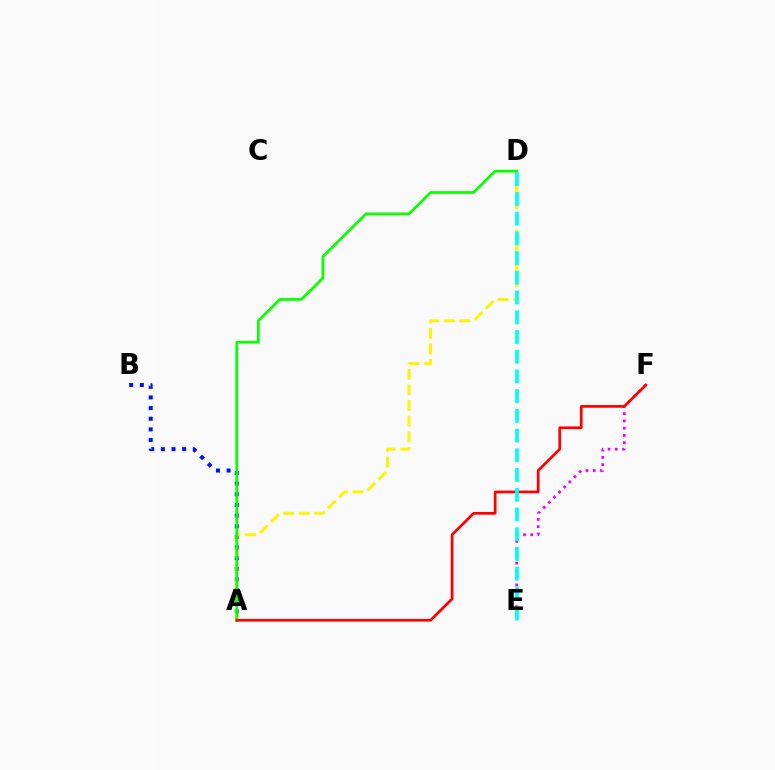{('A', 'B'): [{'color': '#0010ff', 'line_style': 'dotted', 'thickness': 2.89}], ('E', 'F'): [{'color': '#ee00ff', 'line_style': 'dotted', 'thickness': 1.97}], ('A', 'D'): [{'color': '#fcf500', 'line_style': 'dashed', 'thickness': 2.12}, {'color': '#08ff00', 'line_style': 'solid', 'thickness': 1.98}], ('A', 'F'): [{'color': '#ff0000', 'line_style': 'solid', 'thickness': 1.95}], ('D', 'E'): [{'color': '#00fff6', 'line_style': 'dashed', 'thickness': 2.68}]}